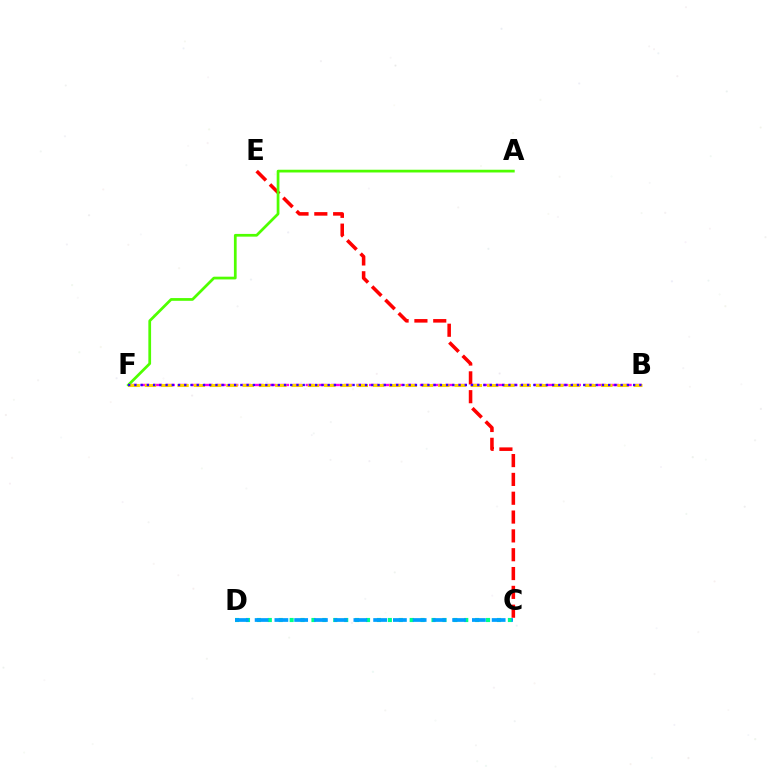{('C', 'D'): [{'color': '#00ff86', 'line_style': 'dotted', 'thickness': 2.97}, {'color': '#009eff', 'line_style': 'dashed', 'thickness': 2.68}], ('C', 'E'): [{'color': '#ff0000', 'line_style': 'dashed', 'thickness': 2.56}], ('B', 'F'): [{'color': '#ff00ed', 'line_style': 'dashed', 'thickness': 1.72}, {'color': '#ffd500', 'line_style': 'dashed', 'thickness': 2.21}, {'color': '#3700ff', 'line_style': 'dotted', 'thickness': 1.69}], ('A', 'F'): [{'color': '#4fff00', 'line_style': 'solid', 'thickness': 1.97}]}